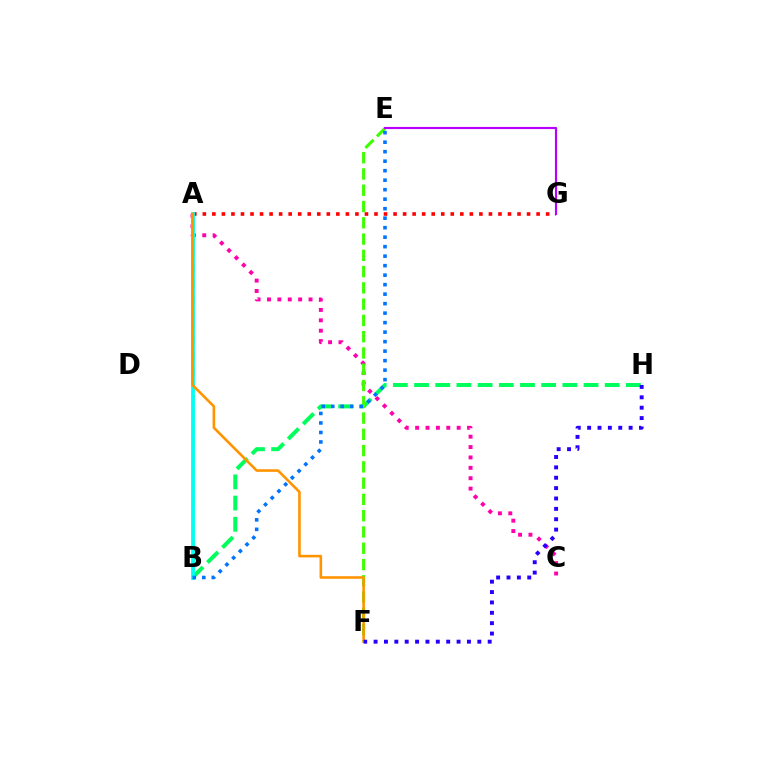{('A', 'C'): [{'color': '#ff00ac', 'line_style': 'dotted', 'thickness': 2.82}], ('A', 'B'): [{'color': '#d1ff00', 'line_style': 'dashed', 'thickness': 1.97}, {'color': '#00fff6', 'line_style': 'solid', 'thickness': 2.73}], ('A', 'G'): [{'color': '#ff0000', 'line_style': 'dotted', 'thickness': 2.59}], ('B', 'H'): [{'color': '#00ff5c', 'line_style': 'dashed', 'thickness': 2.88}], ('E', 'F'): [{'color': '#3dff00', 'line_style': 'dashed', 'thickness': 2.21}], ('E', 'G'): [{'color': '#b900ff', 'line_style': 'solid', 'thickness': 1.55}], ('B', 'E'): [{'color': '#0074ff', 'line_style': 'dotted', 'thickness': 2.58}], ('A', 'F'): [{'color': '#ff9400', 'line_style': 'solid', 'thickness': 1.87}], ('F', 'H'): [{'color': '#2500ff', 'line_style': 'dotted', 'thickness': 2.82}]}